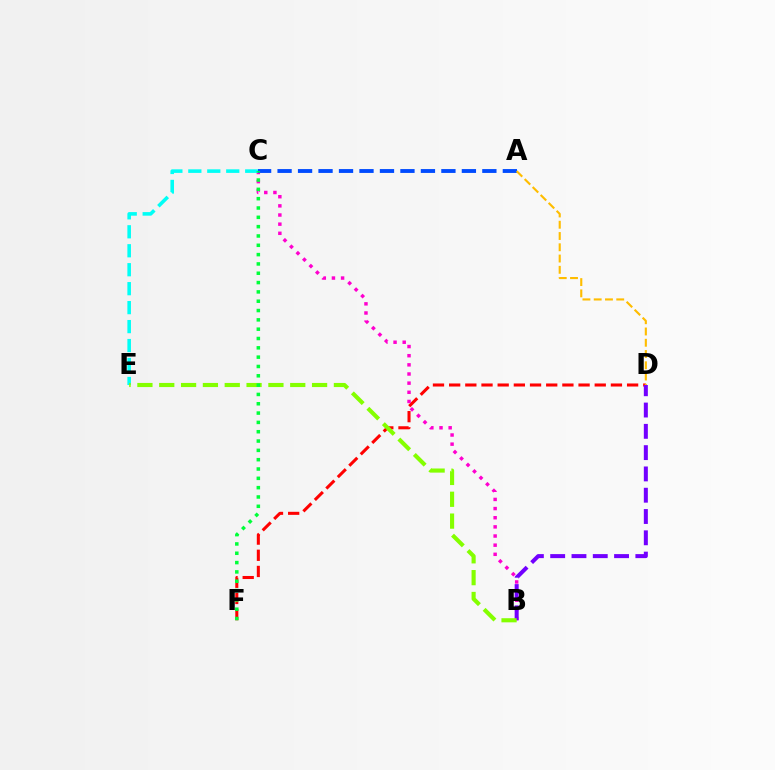{('D', 'F'): [{'color': '#ff0000', 'line_style': 'dashed', 'thickness': 2.2}], ('B', 'C'): [{'color': '#ff00cf', 'line_style': 'dotted', 'thickness': 2.49}], ('B', 'D'): [{'color': '#7200ff', 'line_style': 'dashed', 'thickness': 2.89}], ('C', 'E'): [{'color': '#00fff6', 'line_style': 'dashed', 'thickness': 2.58}], ('A', 'C'): [{'color': '#004bff', 'line_style': 'dashed', 'thickness': 2.78}], ('A', 'D'): [{'color': '#ffbd00', 'line_style': 'dashed', 'thickness': 1.53}], ('B', 'E'): [{'color': '#84ff00', 'line_style': 'dashed', 'thickness': 2.97}], ('C', 'F'): [{'color': '#00ff39', 'line_style': 'dotted', 'thickness': 2.53}]}